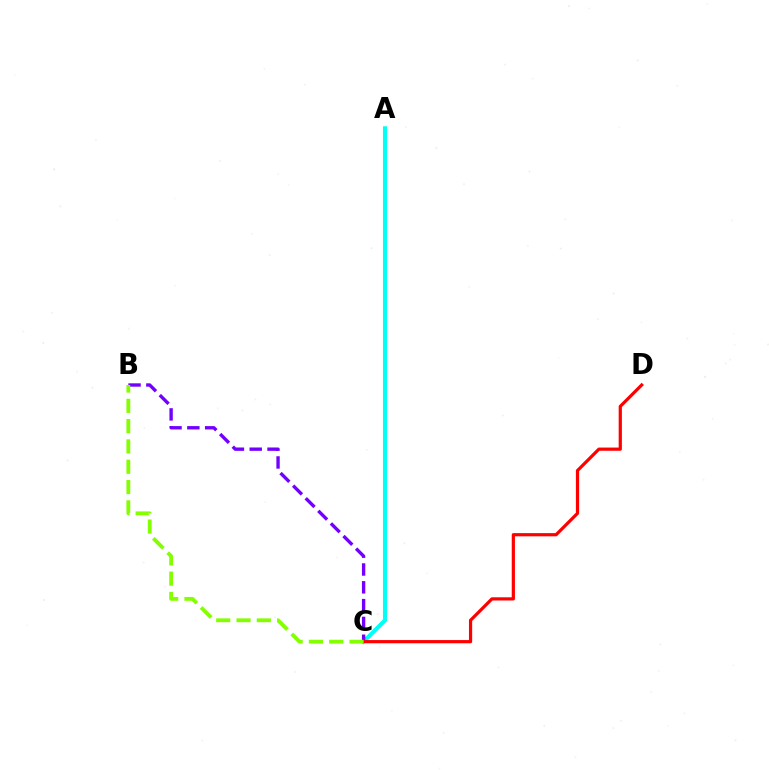{('A', 'C'): [{'color': '#00fff6', 'line_style': 'solid', 'thickness': 2.96}], ('B', 'C'): [{'color': '#7200ff', 'line_style': 'dashed', 'thickness': 2.42}, {'color': '#84ff00', 'line_style': 'dashed', 'thickness': 2.76}], ('C', 'D'): [{'color': '#ff0000', 'line_style': 'solid', 'thickness': 2.31}]}